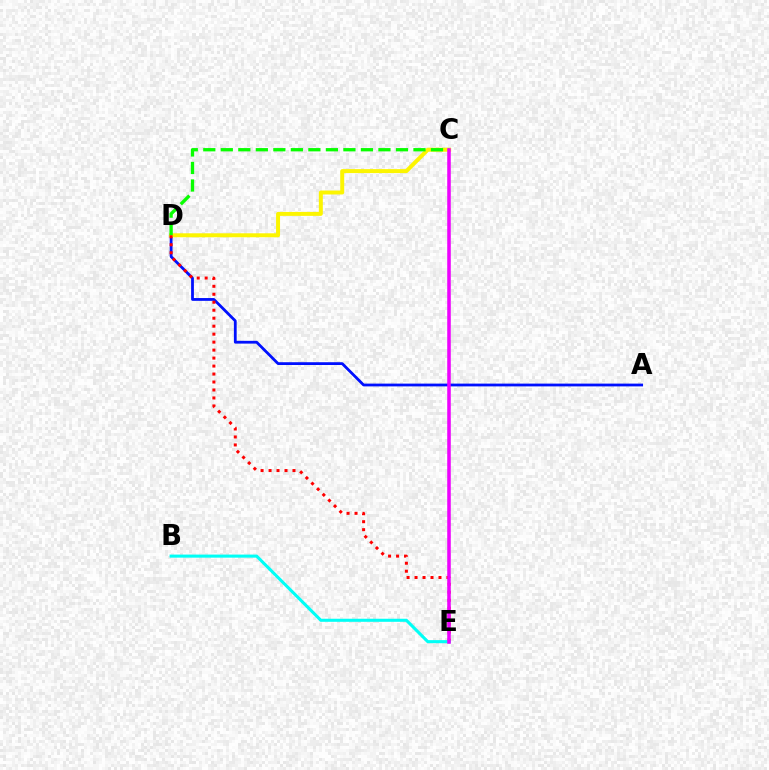{('A', 'D'): [{'color': '#0010ff', 'line_style': 'solid', 'thickness': 2.01}], ('C', 'D'): [{'color': '#fcf500', 'line_style': 'solid', 'thickness': 2.86}, {'color': '#08ff00', 'line_style': 'dashed', 'thickness': 2.38}], ('D', 'E'): [{'color': '#ff0000', 'line_style': 'dotted', 'thickness': 2.17}], ('B', 'E'): [{'color': '#00fff6', 'line_style': 'solid', 'thickness': 2.21}], ('C', 'E'): [{'color': '#ee00ff', 'line_style': 'solid', 'thickness': 2.55}]}